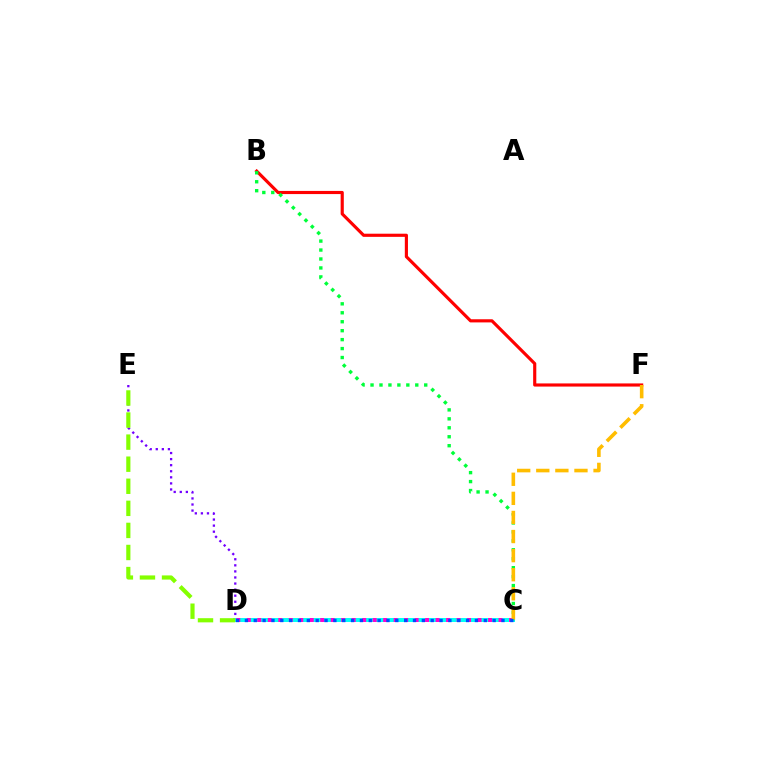{('D', 'E'): [{'color': '#7200ff', 'line_style': 'dotted', 'thickness': 1.65}, {'color': '#84ff00', 'line_style': 'dashed', 'thickness': 3.0}], ('C', 'D'): [{'color': '#00fff6', 'line_style': 'solid', 'thickness': 2.87}, {'color': '#ff00cf', 'line_style': 'dotted', 'thickness': 2.85}, {'color': '#004bff', 'line_style': 'dotted', 'thickness': 2.4}], ('B', 'F'): [{'color': '#ff0000', 'line_style': 'solid', 'thickness': 2.27}], ('B', 'C'): [{'color': '#00ff39', 'line_style': 'dotted', 'thickness': 2.43}], ('C', 'F'): [{'color': '#ffbd00', 'line_style': 'dashed', 'thickness': 2.59}]}